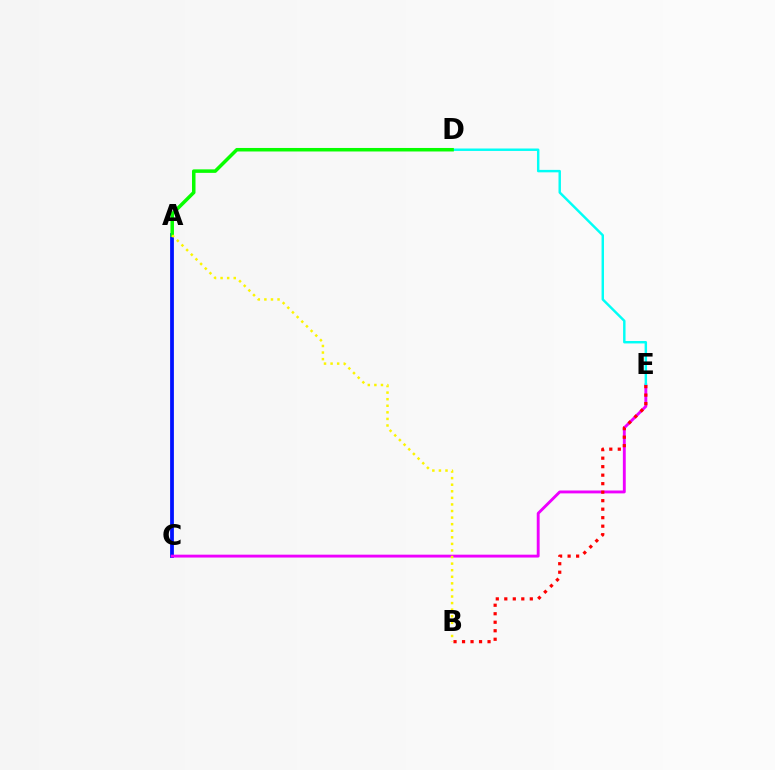{('A', 'C'): [{'color': '#0010ff', 'line_style': 'solid', 'thickness': 2.72}], ('C', 'E'): [{'color': '#ee00ff', 'line_style': 'solid', 'thickness': 2.07}], ('D', 'E'): [{'color': '#00fff6', 'line_style': 'solid', 'thickness': 1.76}], ('A', 'D'): [{'color': '#08ff00', 'line_style': 'solid', 'thickness': 2.53}], ('B', 'E'): [{'color': '#ff0000', 'line_style': 'dotted', 'thickness': 2.31}], ('A', 'B'): [{'color': '#fcf500', 'line_style': 'dotted', 'thickness': 1.79}]}